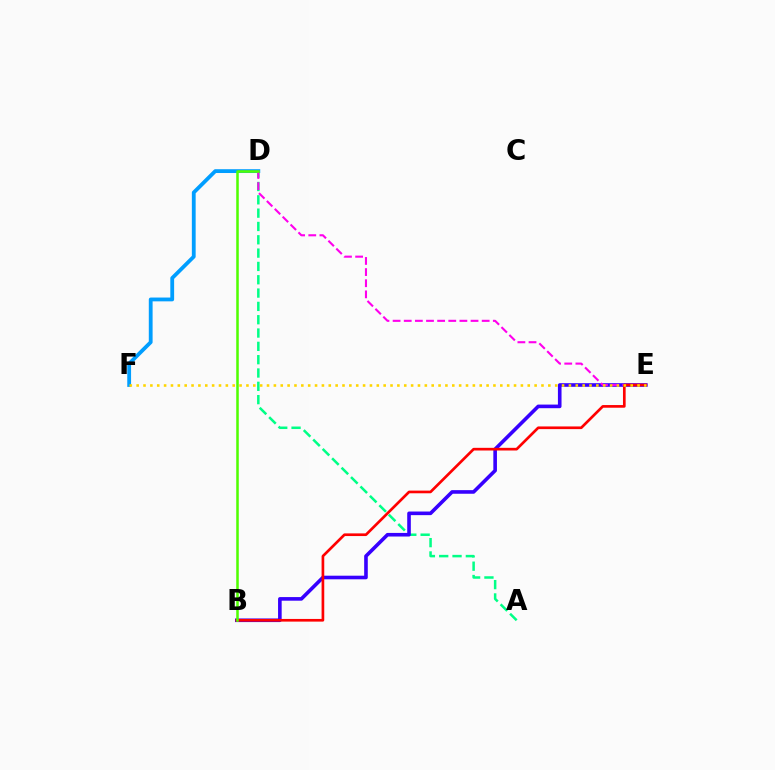{('D', 'F'): [{'color': '#009eff', 'line_style': 'solid', 'thickness': 2.74}], ('A', 'D'): [{'color': '#00ff86', 'line_style': 'dashed', 'thickness': 1.81}], ('B', 'E'): [{'color': '#3700ff', 'line_style': 'solid', 'thickness': 2.6}, {'color': '#ff0000', 'line_style': 'solid', 'thickness': 1.92}], ('D', 'E'): [{'color': '#ff00ed', 'line_style': 'dashed', 'thickness': 1.51}], ('E', 'F'): [{'color': '#ffd500', 'line_style': 'dotted', 'thickness': 1.86}], ('B', 'D'): [{'color': '#4fff00', 'line_style': 'solid', 'thickness': 1.82}]}